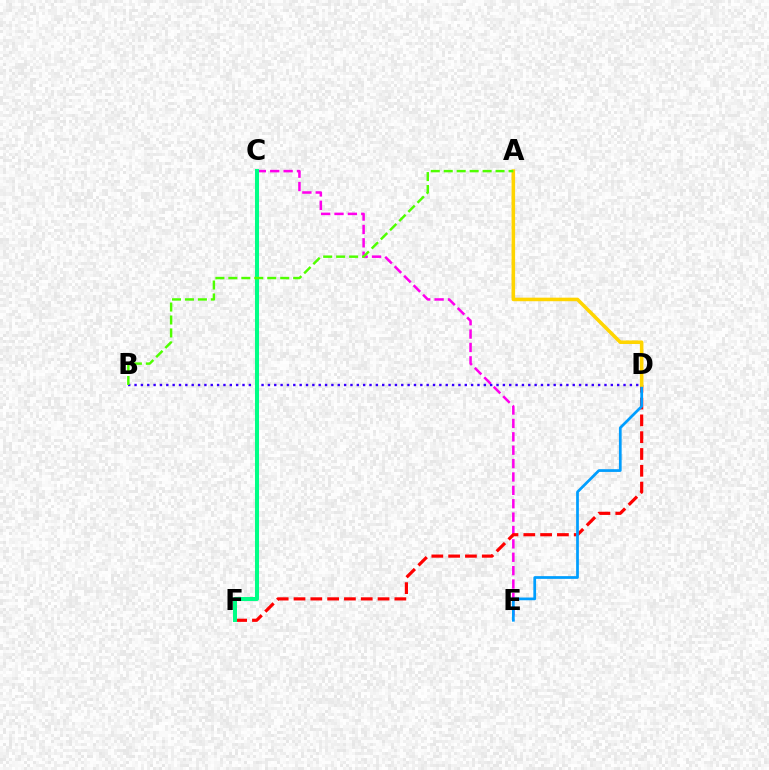{('C', 'E'): [{'color': '#ff00ed', 'line_style': 'dashed', 'thickness': 1.82}], ('B', 'D'): [{'color': '#3700ff', 'line_style': 'dotted', 'thickness': 1.73}], ('D', 'F'): [{'color': '#ff0000', 'line_style': 'dashed', 'thickness': 2.28}], ('D', 'E'): [{'color': '#009eff', 'line_style': 'solid', 'thickness': 1.97}], ('A', 'D'): [{'color': '#ffd500', 'line_style': 'solid', 'thickness': 2.56}], ('C', 'F'): [{'color': '#00ff86', 'line_style': 'solid', 'thickness': 2.91}], ('A', 'B'): [{'color': '#4fff00', 'line_style': 'dashed', 'thickness': 1.76}]}